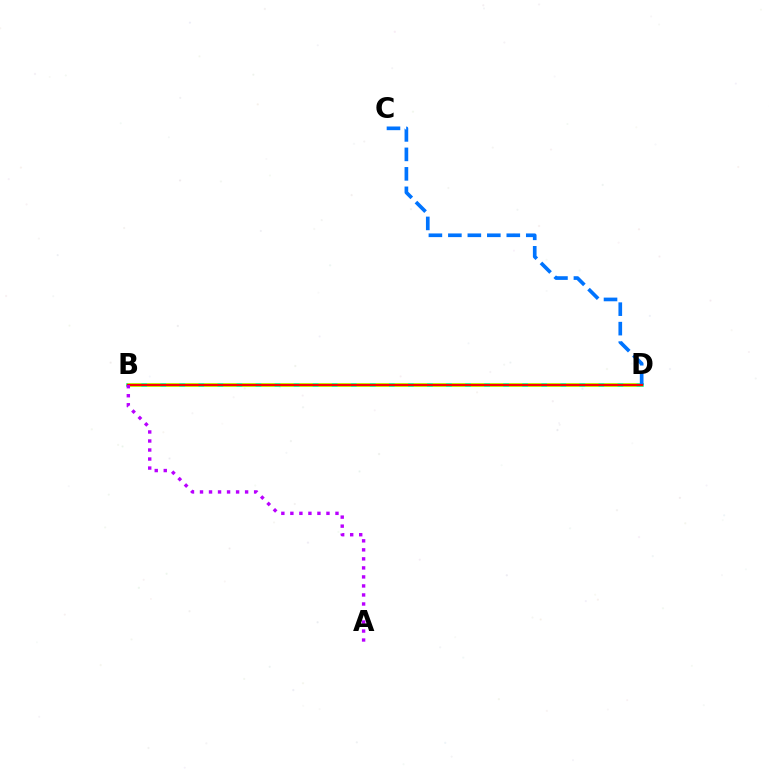{('B', 'D'): [{'color': '#00ff5c', 'line_style': 'solid', 'thickness': 2.53}, {'color': '#d1ff00', 'line_style': 'dashed', 'thickness': 2.59}, {'color': '#ff0000', 'line_style': 'solid', 'thickness': 1.56}], ('C', 'D'): [{'color': '#0074ff', 'line_style': 'dashed', 'thickness': 2.65}], ('A', 'B'): [{'color': '#b900ff', 'line_style': 'dotted', 'thickness': 2.45}]}